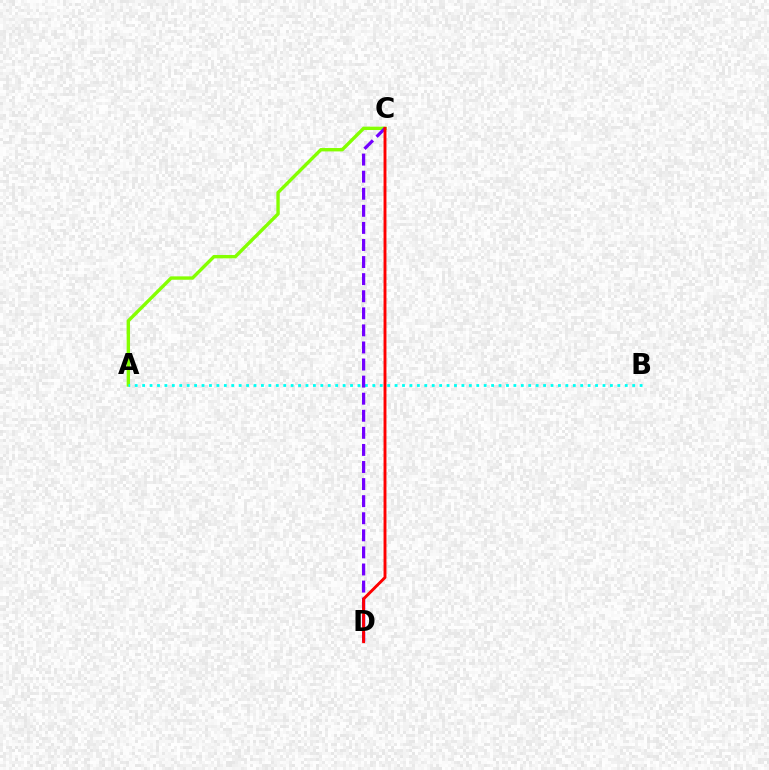{('A', 'C'): [{'color': '#84ff00', 'line_style': 'solid', 'thickness': 2.43}], ('A', 'B'): [{'color': '#00fff6', 'line_style': 'dotted', 'thickness': 2.02}], ('C', 'D'): [{'color': '#7200ff', 'line_style': 'dashed', 'thickness': 2.32}, {'color': '#ff0000', 'line_style': 'solid', 'thickness': 2.09}]}